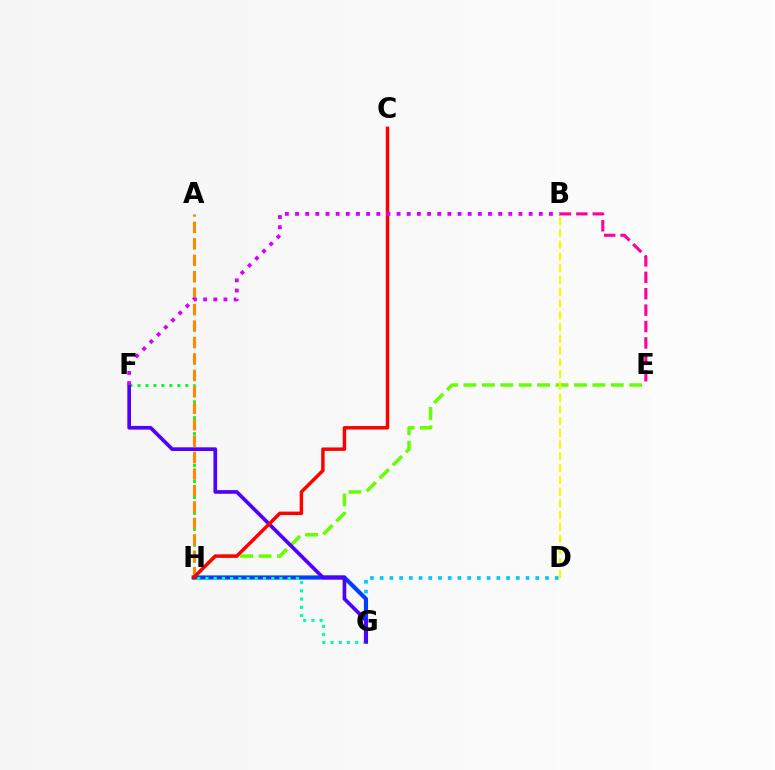{('F', 'H'): [{'color': '#00ff27', 'line_style': 'dotted', 'thickness': 2.17}], ('D', 'G'): [{'color': '#00c7ff', 'line_style': 'dotted', 'thickness': 2.64}], ('E', 'H'): [{'color': '#66ff00', 'line_style': 'dashed', 'thickness': 2.5}], ('A', 'H'): [{'color': '#ff8800', 'line_style': 'dashed', 'thickness': 2.23}], ('G', 'H'): [{'color': '#003fff', 'line_style': 'solid', 'thickness': 2.99}, {'color': '#00ffaf', 'line_style': 'dotted', 'thickness': 2.23}], ('F', 'G'): [{'color': '#4f00ff', 'line_style': 'solid', 'thickness': 2.65}], ('C', 'H'): [{'color': '#ff0000', 'line_style': 'solid', 'thickness': 2.49}], ('B', 'F'): [{'color': '#d600ff', 'line_style': 'dotted', 'thickness': 2.76}], ('B', 'D'): [{'color': '#eeff00', 'line_style': 'dashed', 'thickness': 1.6}], ('B', 'E'): [{'color': '#ff00a0', 'line_style': 'dashed', 'thickness': 2.23}]}